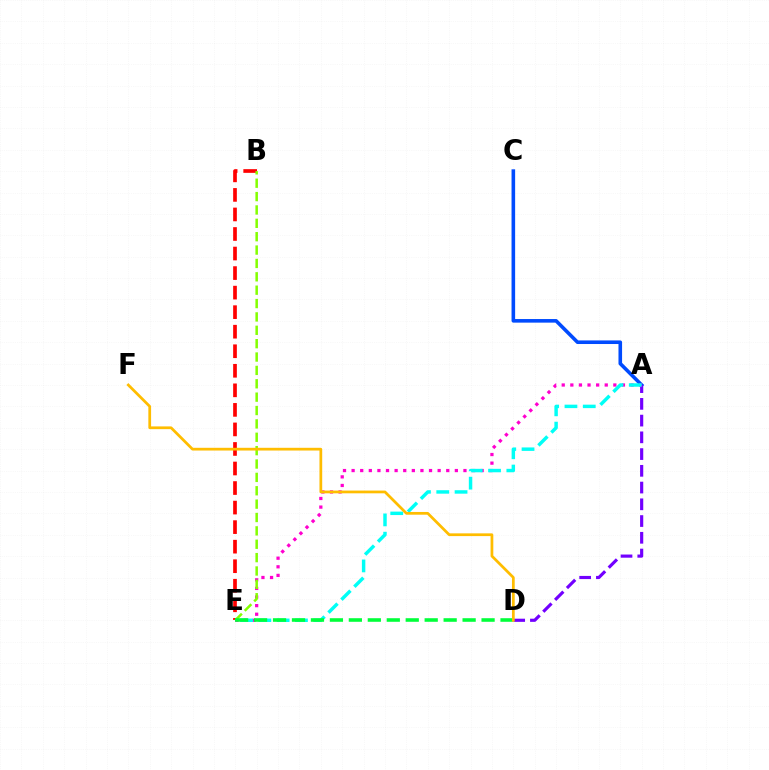{('B', 'E'): [{'color': '#ff0000', 'line_style': 'dashed', 'thickness': 2.65}, {'color': '#84ff00', 'line_style': 'dashed', 'thickness': 1.82}], ('A', 'C'): [{'color': '#004bff', 'line_style': 'solid', 'thickness': 2.59}], ('A', 'D'): [{'color': '#7200ff', 'line_style': 'dashed', 'thickness': 2.27}], ('A', 'E'): [{'color': '#ff00cf', 'line_style': 'dotted', 'thickness': 2.34}, {'color': '#00fff6', 'line_style': 'dashed', 'thickness': 2.49}], ('D', 'E'): [{'color': '#00ff39', 'line_style': 'dashed', 'thickness': 2.58}], ('D', 'F'): [{'color': '#ffbd00', 'line_style': 'solid', 'thickness': 1.97}]}